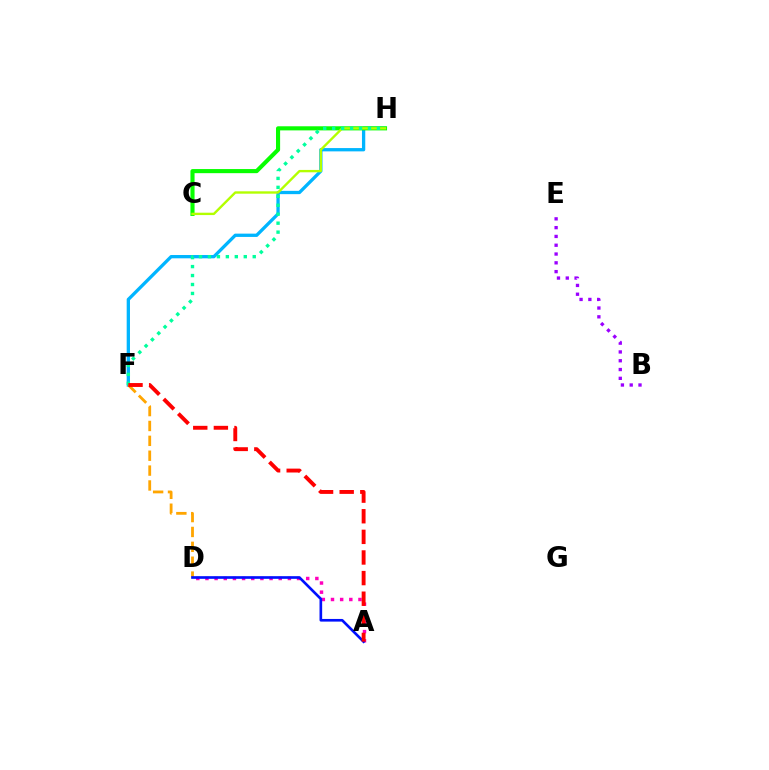{('A', 'D'): [{'color': '#ff00bd', 'line_style': 'dotted', 'thickness': 2.49}, {'color': '#0010ff', 'line_style': 'solid', 'thickness': 1.91}], ('F', 'H'): [{'color': '#00b5ff', 'line_style': 'solid', 'thickness': 2.38}, {'color': '#00ff9d', 'line_style': 'dotted', 'thickness': 2.43}], ('D', 'F'): [{'color': '#ffa500', 'line_style': 'dashed', 'thickness': 2.02}], ('C', 'H'): [{'color': '#08ff00', 'line_style': 'solid', 'thickness': 2.96}, {'color': '#b3ff00', 'line_style': 'solid', 'thickness': 1.71}], ('B', 'E'): [{'color': '#9b00ff', 'line_style': 'dotted', 'thickness': 2.39}], ('A', 'F'): [{'color': '#ff0000', 'line_style': 'dashed', 'thickness': 2.8}]}